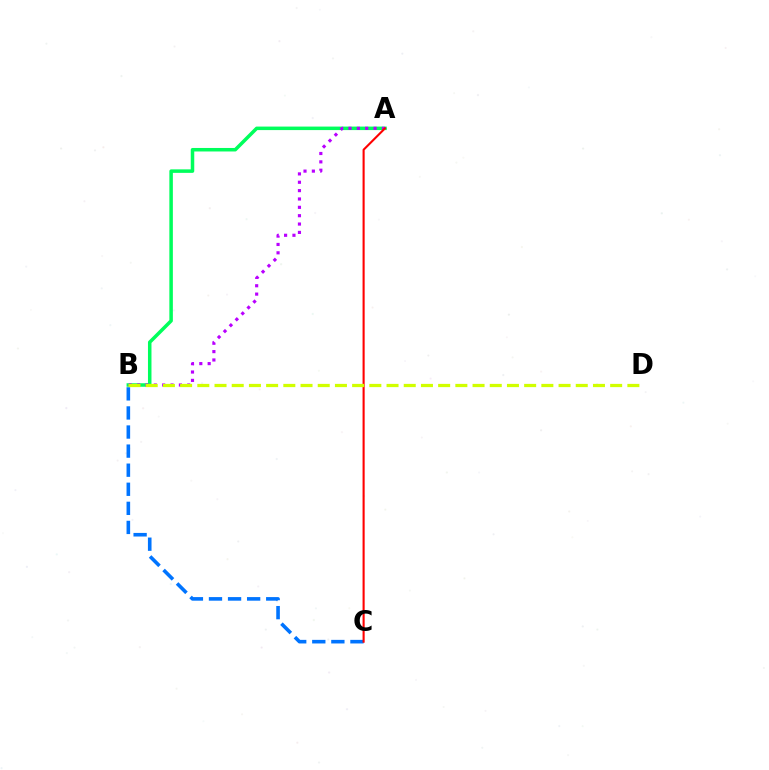{('B', 'C'): [{'color': '#0074ff', 'line_style': 'dashed', 'thickness': 2.59}], ('A', 'B'): [{'color': '#00ff5c', 'line_style': 'solid', 'thickness': 2.53}, {'color': '#b900ff', 'line_style': 'dotted', 'thickness': 2.27}], ('A', 'C'): [{'color': '#ff0000', 'line_style': 'solid', 'thickness': 1.51}], ('B', 'D'): [{'color': '#d1ff00', 'line_style': 'dashed', 'thickness': 2.34}]}